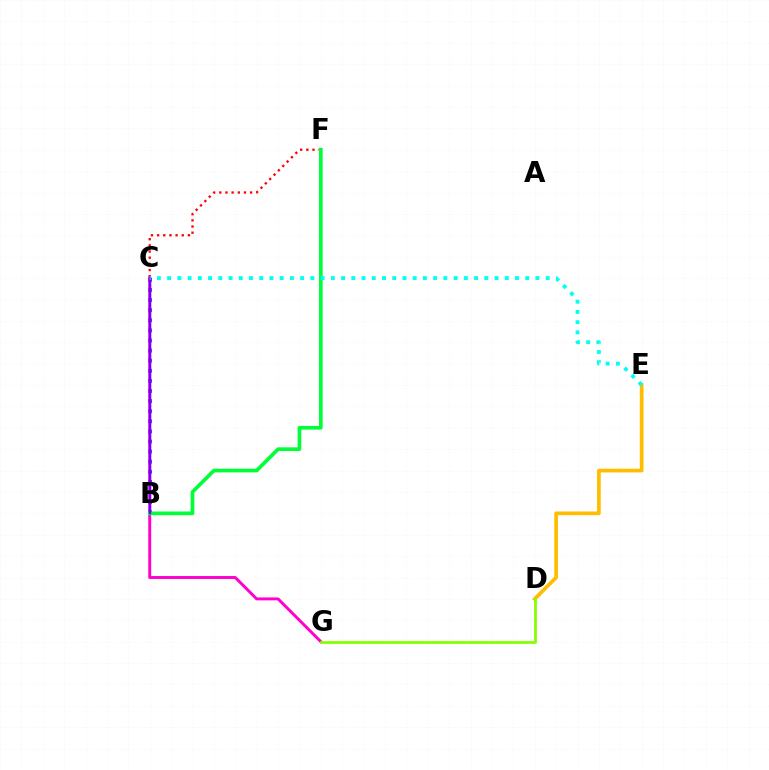{('C', 'F'): [{'color': '#ff0000', 'line_style': 'dotted', 'thickness': 1.67}], ('D', 'E'): [{'color': '#ffbd00', 'line_style': 'solid', 'thickness': 2.67}], ('B', 'C'): [{'color': '#004bff', 'line_style': 'dotted', 'thickness': 2.74}, {'color': '#7200ff', 'line_style': 'solid', 'thickness': 1.67}], ('C', 'G'): [{'color': '#ff00cf', 'line_style': 'solid', 'thickness': 2.11}], ('B', 'F'): [{'color': '#00ff39', 'line_style': 'solid', 'thickness': 2.65}], ('C', 'E'): [{'color': '#00fff6', 'line_style': 'dotted', 'thickness': 2.78}], ('D', 'G'): [{'color': '#84ff00', 'line_style': 'solid', 'thickness': 1.99}]}